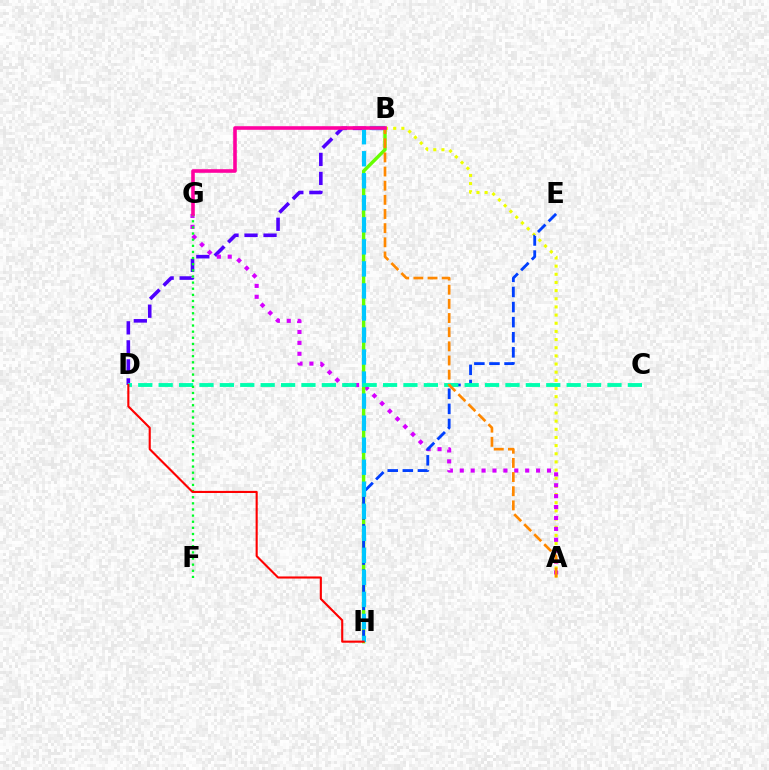{('B', 'D'): [{'color': '#4f00ff', 'line_style': 'dashed', 'thickness': 2.58}], ('A', 'B'): [{'color': '#eeff00', 'line_style': 'dotted', 'thickness': 2.22}, {'color': '#ff8800', 'line_style': 'dashed', 'thickness': 1.92}], ('A', 'G'): [{'color': '#d600ff', 'line_style': 'dotted', 'thickness': 2.96}], ('B', 'H'): [{'color': '#66ff00', 'line_style': 'solid', 'thickness': 2.44}, {'color': '#00c7ff', 'line_style': 'dashed', 'thickness': 2.99}], ('E', 'H'): [{'color': '#003fff', 'line_style': 'dashed', 'thickness': 2.05}], ('C', 'D'): [{'color': '#00ffaf', 'line_style': 'dashed', 'thickness': 2.77}], ('F', 'G'): [{'color': '#00ff27', 'line_style': 'dotted', 'thickness': 1.67}], ('D', 'H'): [{'color': '#ff0000', 'line_style': 'solid', 'thickness': 1.52}], ('B', 'G'): [{'color': '#ff00a0', 'line_style': 'solid', 'thickness': 2.59}]}